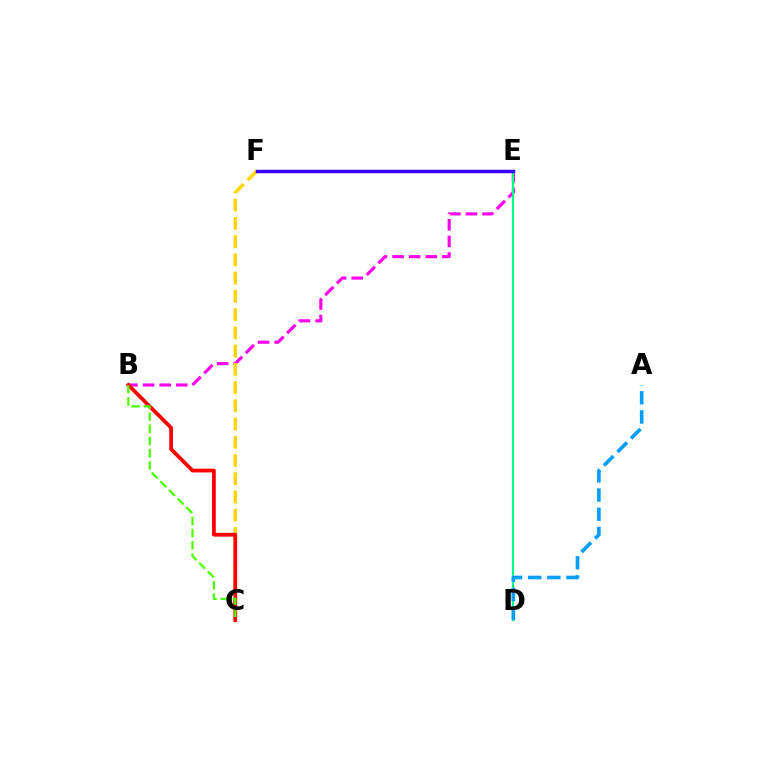{('B', 'E'): [{'color': '#ff00ed', 'line_style': 'dashed', 'thickness': 2.25}], ('C', 'F'): [{'color': '#ffd500', 'line_style': 'dashed', 'thickness': 2.48}], ('B', 'C'): [{'color': '#ff0000', 'line_style': 'solid', 'thickness': 2.7}, {'color': '#4fff00', 'line_style': 'dashed', 'thickness': 1.66}], ('D', 'E'): [{'color': '#00ff86', 'line_style': 'solid', 'thickness': 1.54}], ('A', 'D'): [{'color': '#009eff', 'line_style': 'dashed', 'thickness': 2.6}], ('E', 'F'): [{'color': '#3700ff', 'line_style': 'solid', 'thickness': 2.48}]}